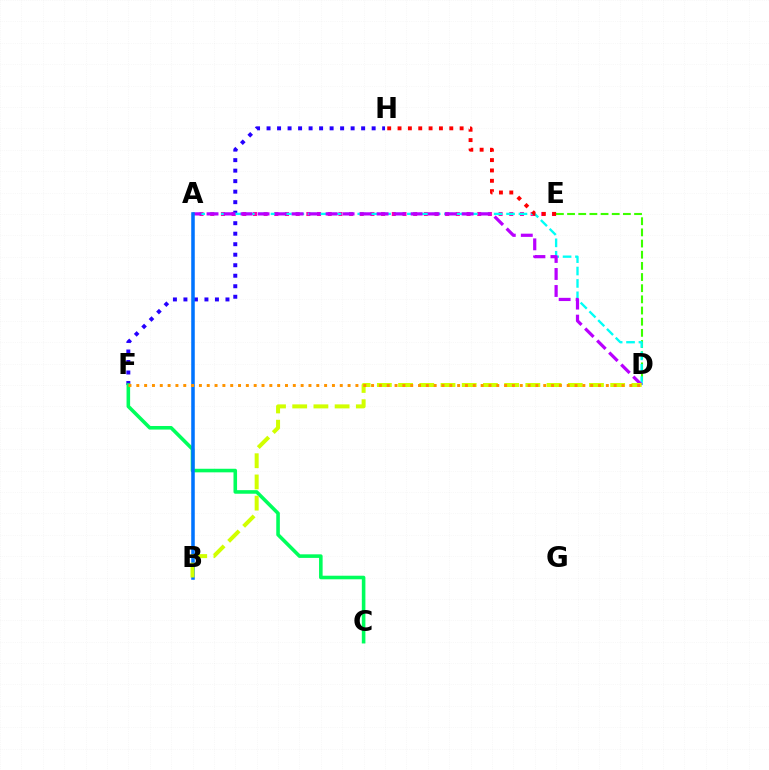{('D', 'E'): [{'color': '#3dff00', 'line_style': 'dashed', 'thickness': 1.52}], ('A', 'E'): [{'color': '#ff00ac', 'line_style': 'dotted', 'thickness': 2.9}], ('F', 'H'): [{'color': '#2500ff', 'line_style': 'dotted', 'thickness': 2.86}], ('A', 'D'): [{'color': '#00fff6', 'line_style': 'dashed', 'thickness': 1.68}, {'color': '#b900ff', 'line_style': 'dashed', 'thickness': 2.31}], ('E', 'H'): [{'color': '#ff0000', 'line_style': 'dotted', 'thickness': 2.81}], ('C', 'F'): [{'color': '#00ff5c', 'line_style': 'solid', 'thickness': 2.58}], ('A', 'B'): [{'color': '#0074ff', 'line_style': 'solid', 'thickness': 2.55}], ('B', 'D'): [{'color': '#d1ff00', 'line_style': 'dashed', 'thickness': 2.88}], ('D', 'F'): [{'color': '#ff9400', 'line_style': 'dotted', 'thickness': 2.13}]}